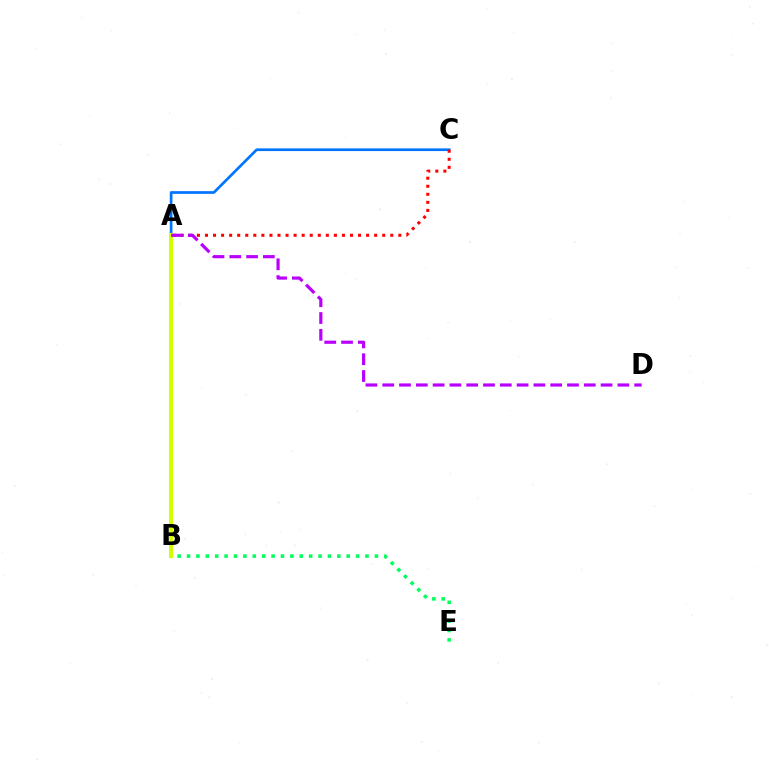{('B', 'E'): [{'color': '#00ff5c', 'line_style': 'dotted', 'thickness': 2.55}], ('A', 'C'): [{'color': '#0074ff', 'line_style': 'solid', 'thickness': 1.94}, {'color': '#ff0000', 'line_style': 'dotted', 'thickness': 2.19}], ('A', 'B'): [{'color': '#d1ff00', 'line_style': 'solid', 'thickness': 2.95}], ('A', 'D'): [{'color': '#b900ff', 'line_style': 'dashed', 'thickness': 2.28}]}